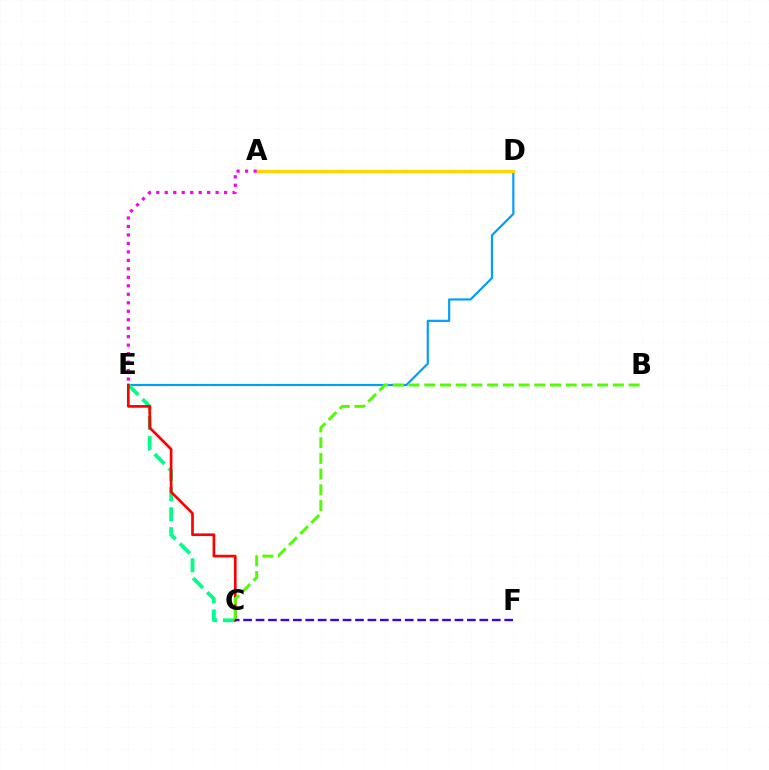{('D', 'E'): [{'color': '#009eff', 'line_style': 'solid', 'thickness': 1.57}], ('C', 'E'): [{'color': '#00ff86', 'line_style': 'dashed', 'thickness': 2.72}, {'color': '#ff0000', 'line_style': 'solid', 'thickness': 1.94}], ('A', 'D'): [{'color': '#ffd500', 'line_style': 'solid', 'thickness': 2.36}], ('A', 'E'): [{'color': '#ff00ed', 'line_style': 'dotted', 'thickness': 2.3}], ('B', 'C'): [{'color': '#4fff00', 'line_style': 'dashed', 'thickness': 2.14}], ('C', 'F'): [{'color': '#3700ff', 'line_style': 'dashed', 'thickness': 1.69}]}